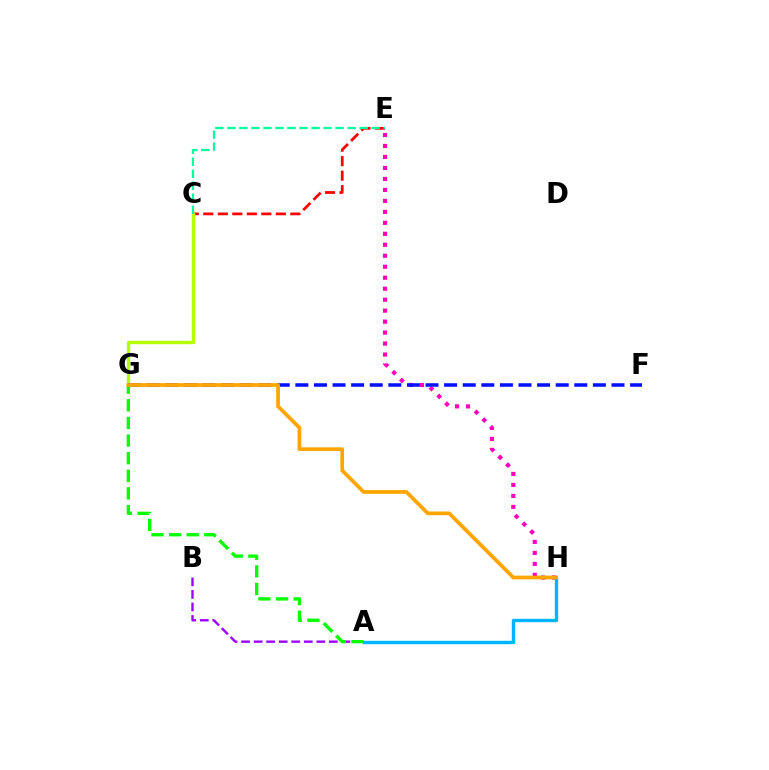{('A', 'B'): [{'color': '#9b00ff', 'line_style': 'dashed', 'thickness': 1.7}], ('E', 'H'): [{'color': '#ff00bd', 'line_style': 'dotted', 'thickness': 2.98}], ('C', 'E'): [{'color': '#ff0000', 'line_style': 'dashed', 'thickness': 1.97}, {'color': '#00ff9d', 'line_style': 'dashed', 'thickness': 1.63}], ('C', 'G'): [{'color': '#b3ff00', 'line_style': 'solid', 'thickness': 2.43}], ('A', 'G'): [{'color': '#08ff00', 'line_style': 'dashed', 'thickness': 2.39}], ('A', 'H'): [{'color': '#00b5ff', 'line_style': 'solid', 'thickness': 2.44}], ('F', 'G'): [{'color': '#0010ff', 'line_style': 'dashed', 'thickness': 2.53}], ('G', 'H'): [{'color': '#ffa500', 'line_style': 'solid', 'thickness': 2.67}]}